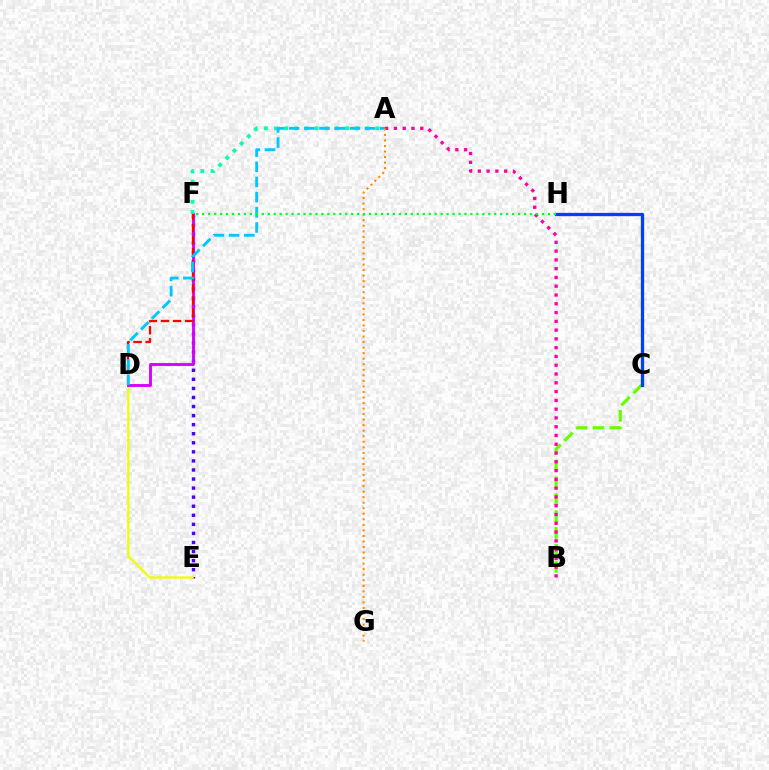{('B', 'C'): [{'color': '#66ff00', 'line_style': 'dashed', 'thickness': 2.29}], ('E', 'F'): [{'color': '#4f00ff', 'line_style': 'dotted', 'thickness': 2.46}], ('D', 'E'): [{'color': '#eeff00', 'line_style': 'solid', 'thickness': 1.63}], ('D', 'F'): [{'color': '#d600ff', 'line_style': 'solid', 'thickness': 2.07}, {'color': '#ff0000', 'line_style': 'dashed', 'thickness': 1.64}], ('C', 'H'): [{'color': '#003fff', 'line_style': 'solid', 'thickness': 2.36}], ('A', 'F'): [{'color': '#00ffaf', 'line_style': 'dotted', 'thickness': 2.76}], ('A', 'D'): [{'color': '#00c7ff', 'line_style': 'dashed', 'thickness': 2.06}], ('A', 'B'): [{'color': '#ff00a0', 'line_style': 'dotted', 'thickness': 2.39}], ('A', 'G'): [{'color': '#ff8800', 'line_style': 'dotted', 'thickness': 1.5}], ('F', 'H'): [{'color': '#00ff27', 'line_style': 'dotted', 'thickness': 1.62}]}